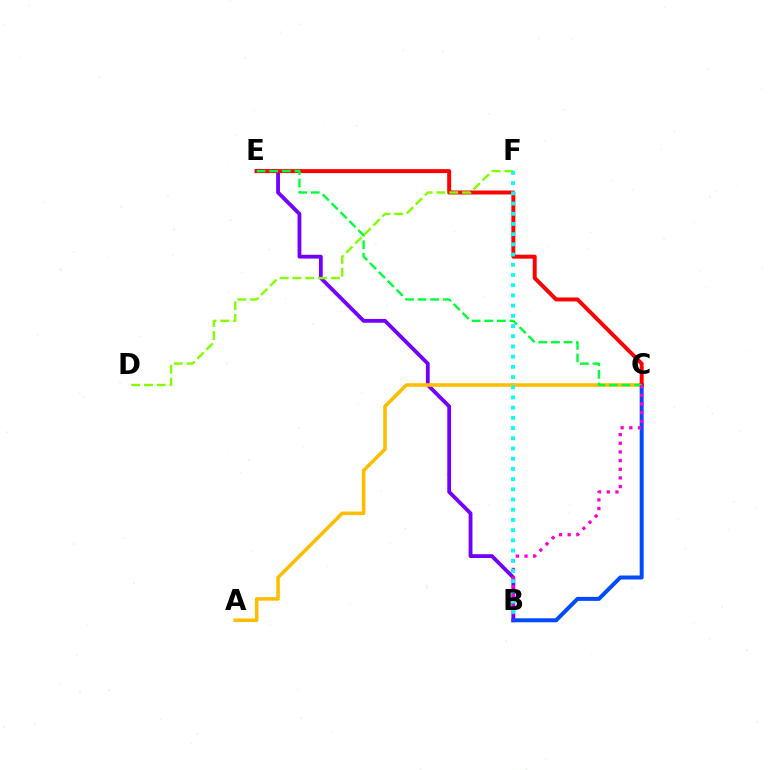{('B', 'E'): [{'color': '#7200ff', 'line_style': 'solid', 'thickness': 2.74}], ('A', 'C'): [{'color': '#ffbd00', 'line_style': 'solid', 'thickness': 2.56}], ('B', 'C'): [{'color': '#004bff', 'line_style': 'solid', 'thickness': 2.86}, {'color': '#ff00cf', 'line_style': 'dotted', 'thickness': 2.36}], ('C', 'E'): [{'color': '#ff0000', 'line_style': 'solid', 'thickness': 2.85}, {'color': '#00ff39', 'line_style': 'dashed', 'thickness': 1.71}], ('D', 'F'): [{'color': '#84ff00', 'line_style': 'dashed', 'thickness': 1.74}], ('B', 'F'): [{'color': '#00fff6', 'line_style': 'dotted', 'thickness': 2.77}]}